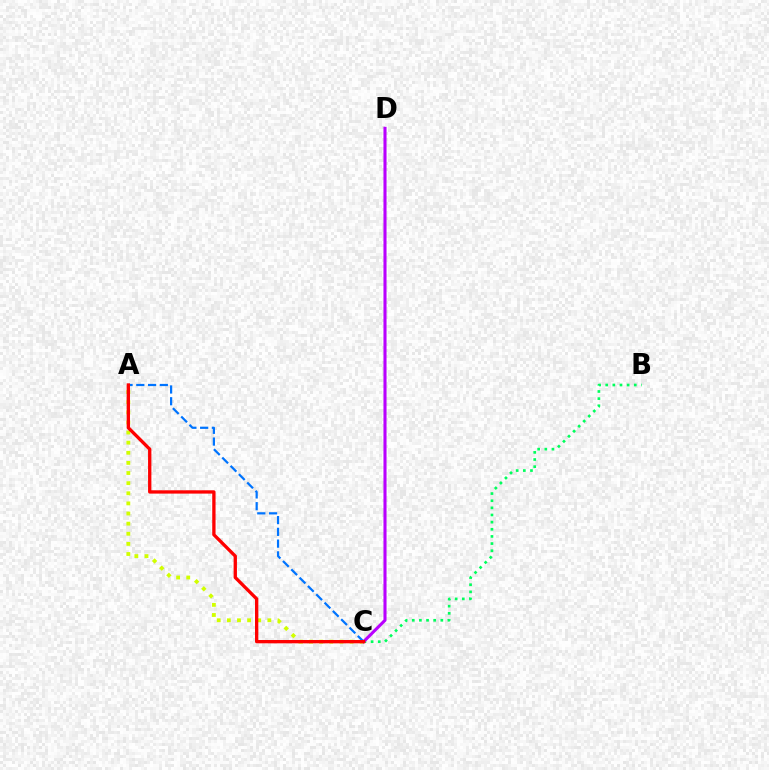{('A', 'C'): [{'color': '#d1ff00', 'line_style': 'dotted', 'thickness': 2.75}, {'color': '#0074ff', 'line_style': 'dashed', 'thickness': 1.6}, {'color': '#ff0000', 'line_style': 'solid', 'thickness': 2.39}], ('B', 'C'): [{'color': '#00ff5c', 'line_style': 'dotted', 'thickness': 1.94}], ('C', 'D'): [{'color': '#b900ff', 'line_style': 'solid', 'thickness': 2.22}]}